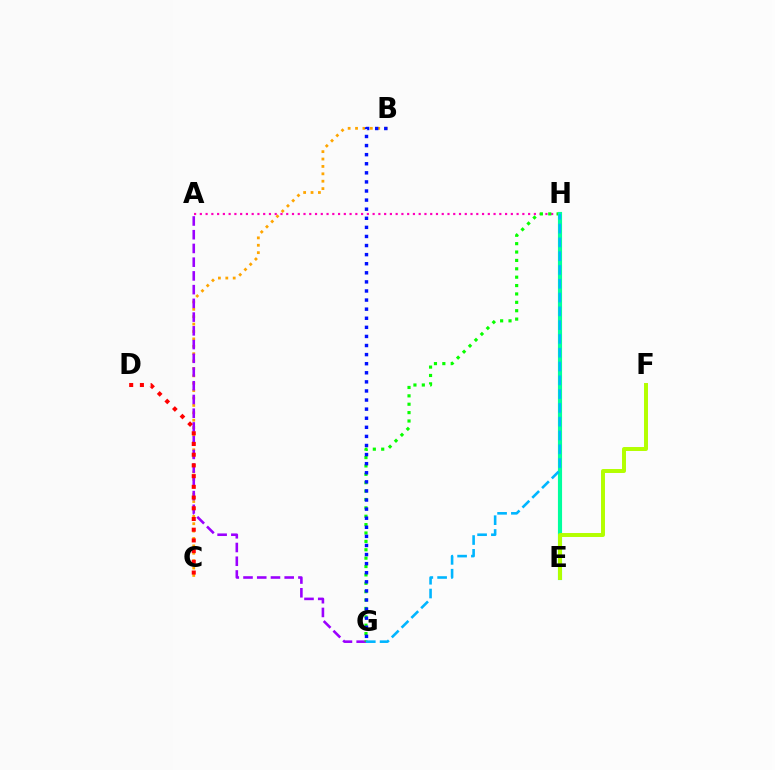{('B', 'C'): [{'color': '#ffa500', 'line_style': 'dotted', 'thickness': 2.01}], ('A', 'H'): [{'color': '#ff00bd', 'line_style': 'dotted', 'thickness': 1.56}], ('A', 'G'): [{'color': '#9b00ff', 'line_style': 'dashed', 'thickness': 1.87}], ('C', 'D'): [{'color': '#ff0000', 'line_style': 'dotted', 'thickness': 2.91}], ('G', 'H'): [{'color': '#08ff00', 'line_style': 'dotted', 'thickness': 2.28}, {'color': '#00b5ff', 'line_style': 'dashed', 'thickness': 1.87}], ('B', 'G'): [{'color': '#0010ff', 'line_style': 'dotted', 'thickness': 2.47}], ('E', 'H'): [{'color': '#00ff9d', 'line_style': 'solid', 'thickness': 2.98}], ('E', 'F'): [{'color': '#b3ff00', 'line_style': 'solid', 'thickness': 2.84}]}